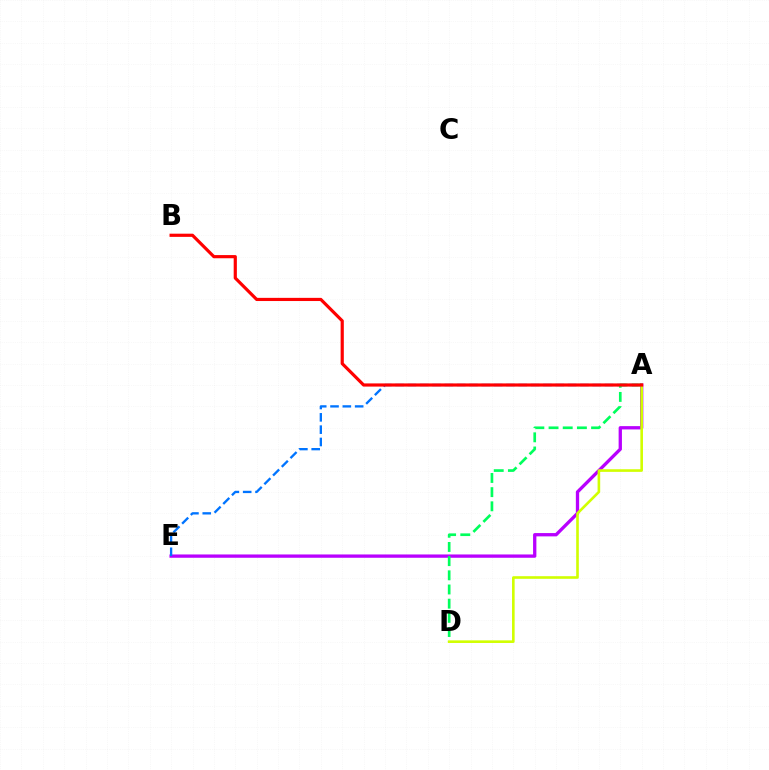{('A', 'E'): [{'color': '#b900ff', 'line_style': 'solid', 'thickness': 2.38}, {'color': '#0074ff', 'line_style': 'dashed', 'thickness': 1.67}], ('A', 'D'): [{'color': '#00ff5c', 'line_style': 'dashed', 'thickness': 1.93}, {'color': '#d1ff00', 'line_style': 'solid', 'thickness': 1.88}], ('A', 'B'): [{'color': '#ff0000', 'line_style': 'solid', 'thickness': 2.29}]}